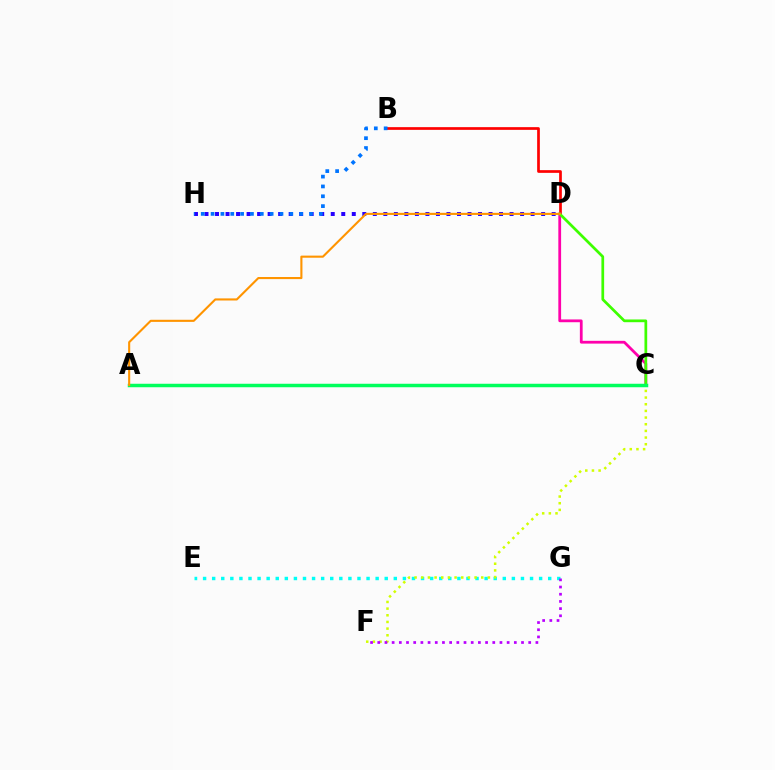{('D', 'H'): [{'color': '#2500ff', 'line_style': 'dotted', 'thickness': 2.86}], ('B', 'D'): [{'color': '#ff0000', 'line_style': 'solid', 'thickness': 1.95}], ('E', 'G'): [{'color': '#00fff6', 'line_style': 'dotted', 'thickness': 2.47}], ('C', 'F'): [{'color': '#d1ff00', 'line_style': 'dotted', 'thickness': 1.81}], ('C', 'D'): [{'color': '#ff00ac', 'line_style': 'solid', 'thickness': 1.99}, {'color': '#3dff00', 'line_style': 'solid', 'thickness': 1.96}], ('A', 'C'): [{'color': '#00ff5c', 'line_style': 'solid', 'thickness': 2.51}], ('A', 'D'): [{'color': '#ff9400', 'line_style': 'solid', 'thickness': 1.52}], ('B', 'H'): [{'color': '#0074ff', 'line_style': 'dotted', 'thickness': 2.67}], ('F', 'G'): [{'color': '#b900ff', 'line_style': 'dotted', 'thickness': 1.95}]}